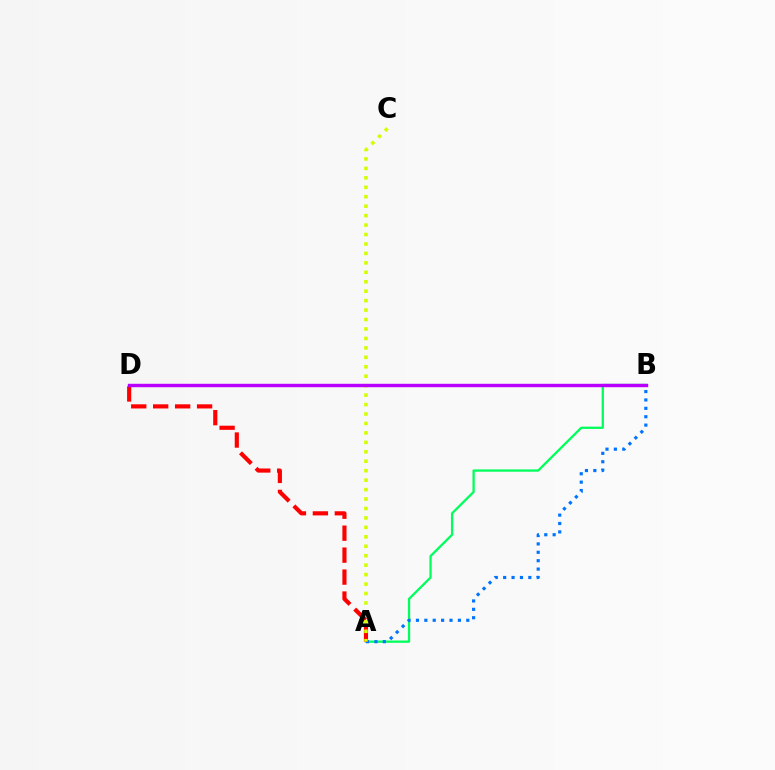{('A', 'B'): [{'color': '#00ff5c', 'line_style': 'solid', 'thickness': 1.65}, {'color': '#0074ff', 'line_style': 'dotted', 'thickness': 2.28}], ('A', 'D'): [{'color': '#ff0000', 'line_style': 'dashed', 'thickness': 2.98}], ('A', 'C'): [{'color': '#d1ff00', 'line_style': 'dotted', 'thickness': 2.57}], ('B', 'D'): [{'color': '#b900ff', 'line_style': 'solid', 'thickness': 2.46}]}